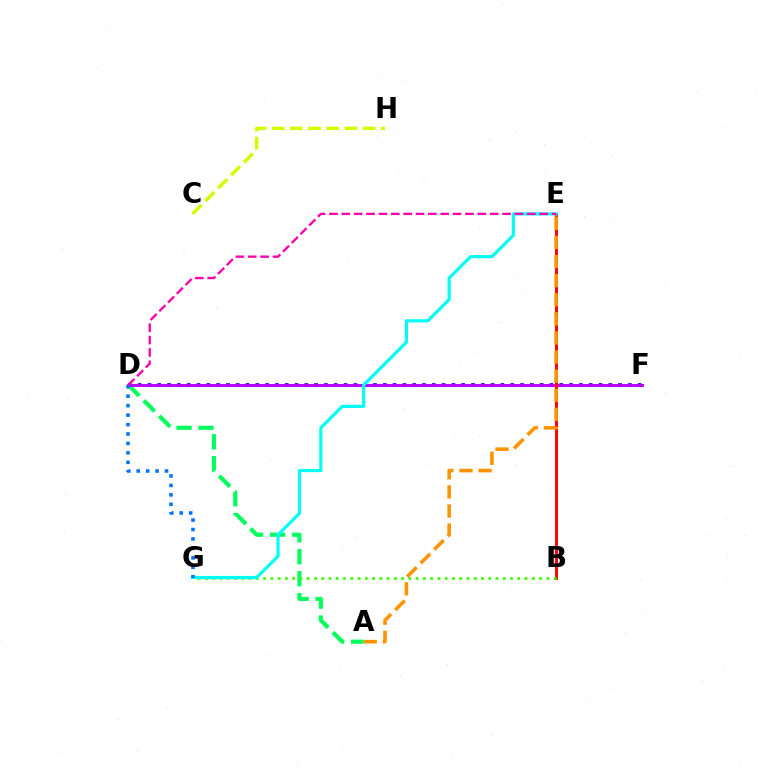{('A', 'D'): [{'color': '#00ff5c', 'line_style': 'dashed', 'thickness': 2.98}], ('D', 'F'): [{'color': '#2500ff', 'line_style': 'dotted', 'thickness': 2.66}, {'color': '#b900ff', 'line_style': 'solid', 'thickness': 2.09}], ('B', 'E'): [{'color': '#ff0000', 'line_style': 'solid', 'thickness': 2.1}], ('C', 'H'): [{'color': '#d1ff00', 'line_style': 'dashed', 'thickness': 2.47}], ('B', 'G'): [{'color': '#3dff00', 'line_style': 'dotted', 'thickness': 1.97}], ('E', 'G'): [{'color': '#00fff6', 'line_style': 'solid', 'thickness': 2.27}], ('A', 'E'): [{'color': '#ff9400', 'line_style': 'dashed', 'thickness': 2.6}], ('D', 'E'): [{'color': '#ff00ac', 'line_style': 'dashed', 'thickness': 1.68}], ('D', 'G'): [{'color': '#0074ff', 'line_style': 'dotted', 'thickness': 2.57}]}